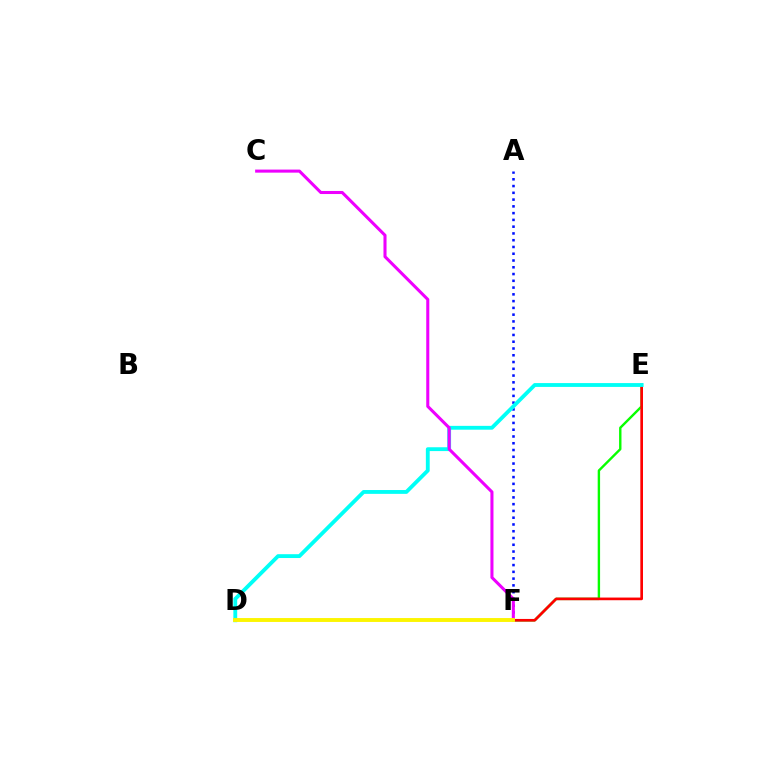{('E', 'F'): [{'color': '#08ff00', 'line_style': 'solid', 'thickness': 1.72}, {'color': '#ff0000', 'line_style': 'solid', 'thickness': 1.92}], ('A', 'F'): [{'color': '#0010ff', 'line_style': 'dotted', 'thickness': 1.84}], ('D', 'E'): [{'color': '#00fff6', 'line_style': 'solid', 'thickness': 2.76}], ('C', 'F'): [{'color': '#ee00ff', 'line_style': 'solid', 'thickness': 2.2}], ('D', 'F'): [{'color': '#fcf500', 'line_style': 'solid', 'thickness': 2.81}]}